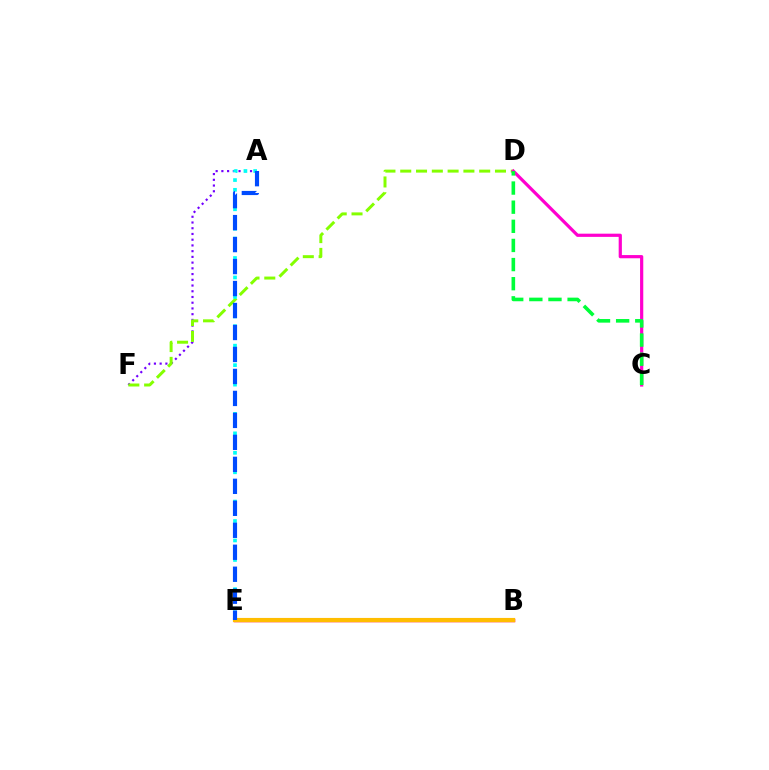{('A', 'F'): [{'color': '#7200ff', 'line_style': 'dotted', 'thickness': 1.56}], ('D', 'F'): [{'color': '#84ff00', 'line_style': 'dashed', 'thickness': 2.15}], ('B', 'E'): [{'color': '#ff0000', 'line_style': 'solid', 'thickness': 2.52}, {'color': '#ffbd00', 'line_style': 'solid', 'thickness': 2.98}], ('A', 'E'): [{'color': '#00fff6', 'line_style': 'dotted', 'thickness': 2.65}, {'color': '#004bff', 'line_style': 'dashed', 'thickness': 2.99}], ('C', 'D'): [{'color': '#ff00cf', 'line_style': 'solid', 'thickness': 2.31}, {'color': '#00ff39', 'line_style': 'dashed', 'thickness': 2.6}]}